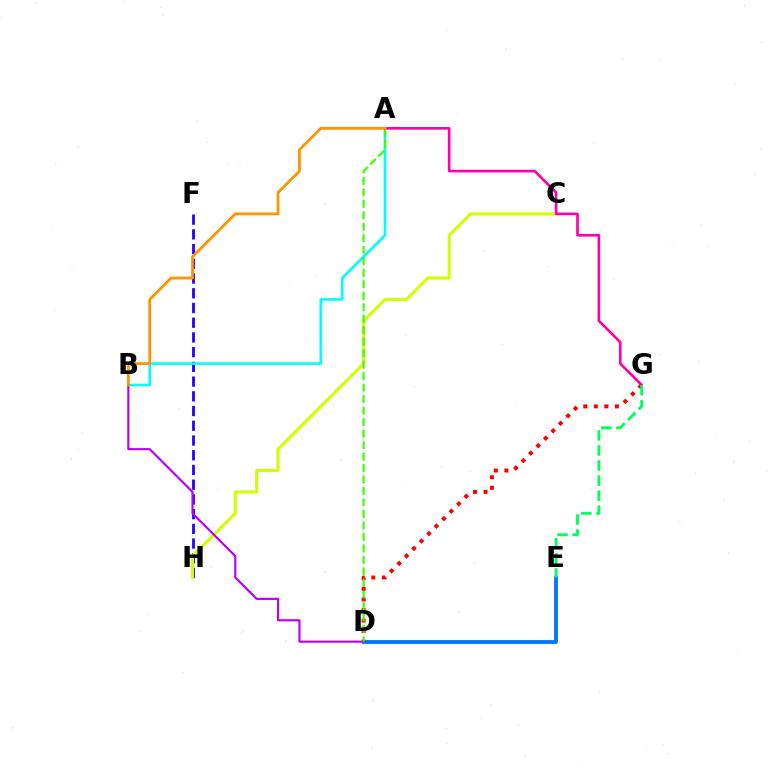{('D', 'G'): [{'color': '#ff0000', 'line_style': 'dotted', 'thickness': 2.87}], ('F', 'H'): [{'color': '#2500ff', 'line_style': 'dashed', 'thickness': 2.0}], ('C', 'H'): [{'color': '#d1ff00', 'line_style': 'solid', 'thickness': 2.22}], ('A', 'B'): [{'color': '#00fff6', 'line_style': 'solid', 'thickness': 1.9}, {'color': '#ff9400', 'line_style': 'solid', 'thickness': 2.02}], ('D', 'E'): [{'color': '#0074ff', 'line_style': 'solid', 'thickness': 2.75}], ('B', 'D'): [{'color': '#b900ff', 'line_style': 'solid', 'thickness': 1.56}], ('A', 'D'): [{'color': '#3dff00', 'line_style': 'dashed', 'thickness': 1.56}], ('A', 'G'): [{'color': '#ff00ac', 'line_style': 'solid', 'thickness': 1.92}], ('E', 'G'): [{'color': '#00ff5c', 'line_style': 'dashed', 'thickness': 2.05}]}